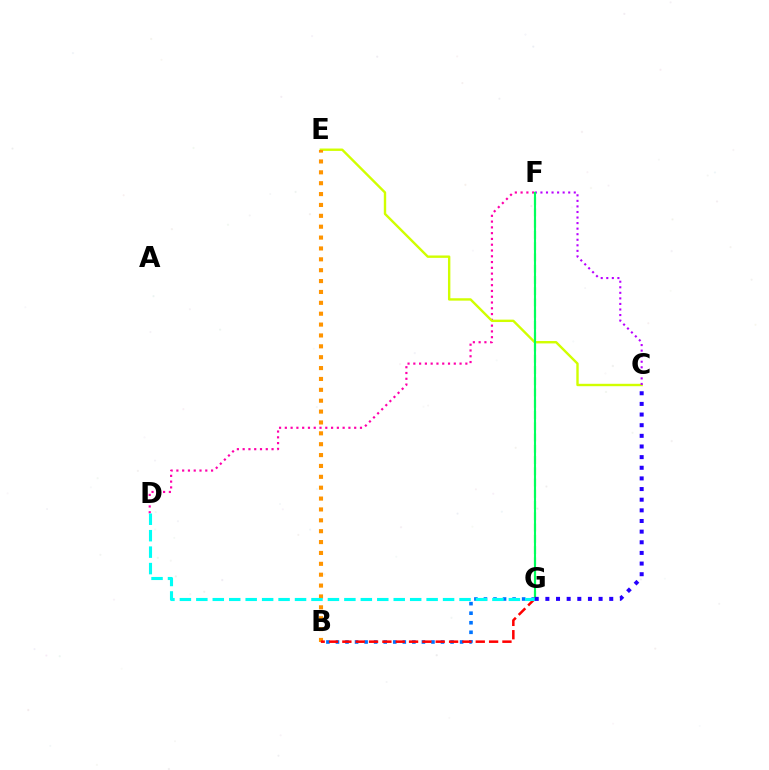{('F', 'G'): [{'color': '#3dff00', 'line_style': 'dashed', 'thickness': 1.53}, {'color': '#00ff5c', 'line_style': 'solid', 'thickness': 1.51}], ('D', 'F'): [{'color': '#ff00ac', 'line_style': 'dotted', 'thickness': 1.57}], ('C', 'E'): [{'color': '#d1ff00', 'line_style': 'solid', 'thickness': 1.72}], ('B', 'E'): [{'color': '#ff9400', 'line_style': 'dotted', 'thickness': 2.95}], ('C', 'F'): [{'color': '#b900ff', 'line_style': 'dotted', 'thickness': 1.51}], ('B', 'G'): [{'color': '#0074ff', 'line_style': 'dotted', 'thickness': 2.59}, {'color': '#ff0000', 'line_style': 'dashed', 'thickness': 1.81}], ('D', 'G'): [{'color': '#00fff6', 'line_style': 'dashed', 'thickness': 2.23}], ('C', 'G'): [{'color': '#2500ff', 'line_style': 'dotted', 'thickness': 2.89}]}